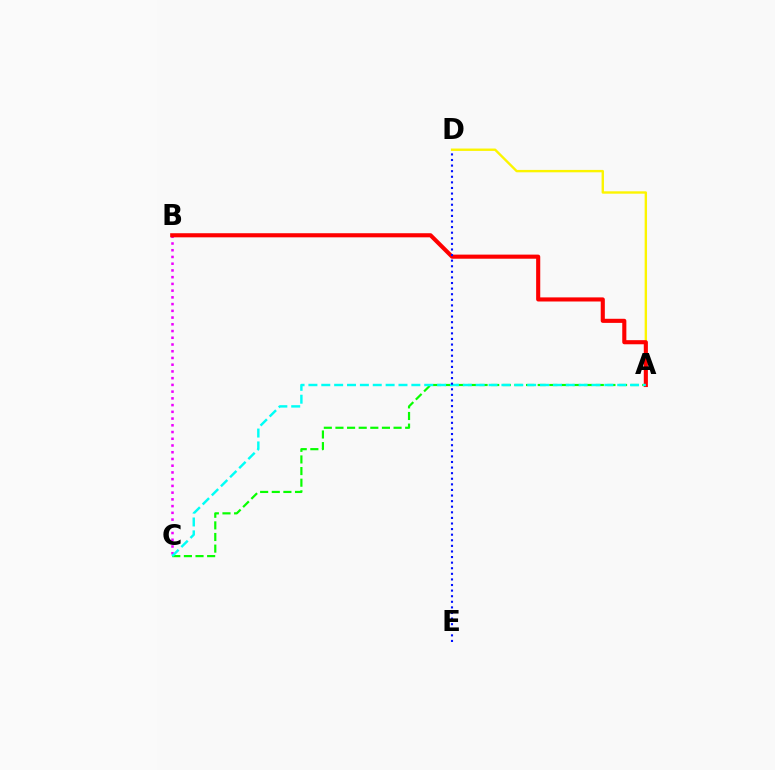{('A', 'C'): [{'color': '#08ff00', 'line_style': 'dashed', 'thickness': 1.58}, {'color': '#00fff6', 'line_style': 'dashed', 'thickness': 1.75}], ('A', 'D'): [{'color': '#fcf500', 'line_style': 'solid', 'thickness': 1.72}], ('B', 'C'): [{'color': '#ee00ff', 'line_style': 'dotted', 'thickness': 1.83}], ('A', 'B'): [{'color': '#ff0000', 'line_style': 'solid', 'thickness': 2.96}], ('D', 'E'): [{'color': '#0010ff', 'line_style': 'dotted', 'thickness': 1.52}]}